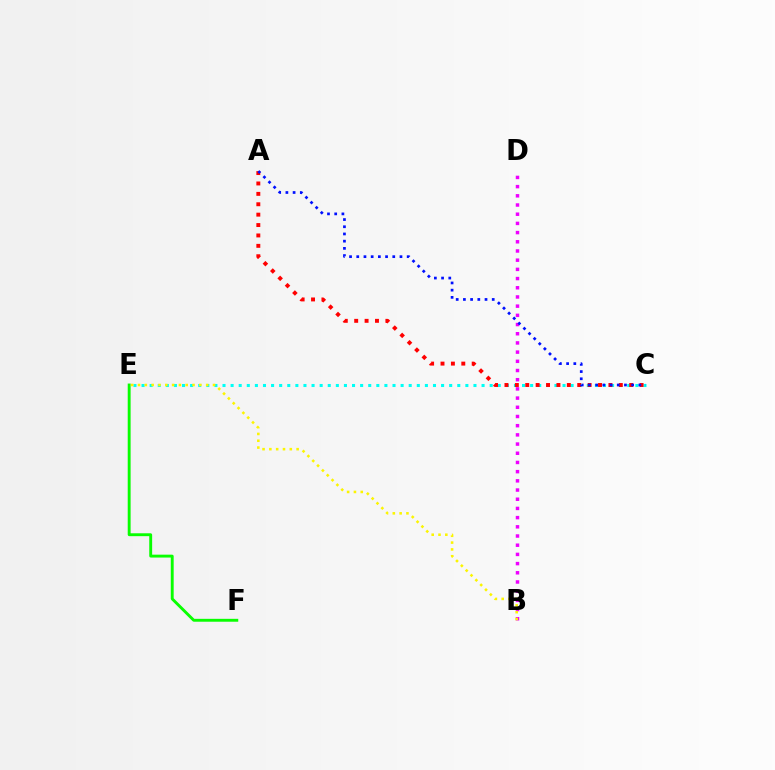{('C', 'E'): [{'color': '#00fff6', 'line_style': 'dotted', 'thickness': 2.2}], ('E', 'F'): [{'color': '#08ff00', 'line_style': 'solid', 'thickness': 2.08}], ('B', 'D'): [{'color': '#ee00ff', 'line_style': 'dotted', 'thickness': 2.5}], ('B', 'E'): [{'color': '#fcf500', 'line_style': 'dotted', 'thickness': 1.85}], ('A', 'C'): [{'color': '#ff0000', 'line_style': 'dotted', 'thickness': 2.82}, {'color': '#0010ff', 'line_style': 'dotted', 'thickness': 1.96}]}